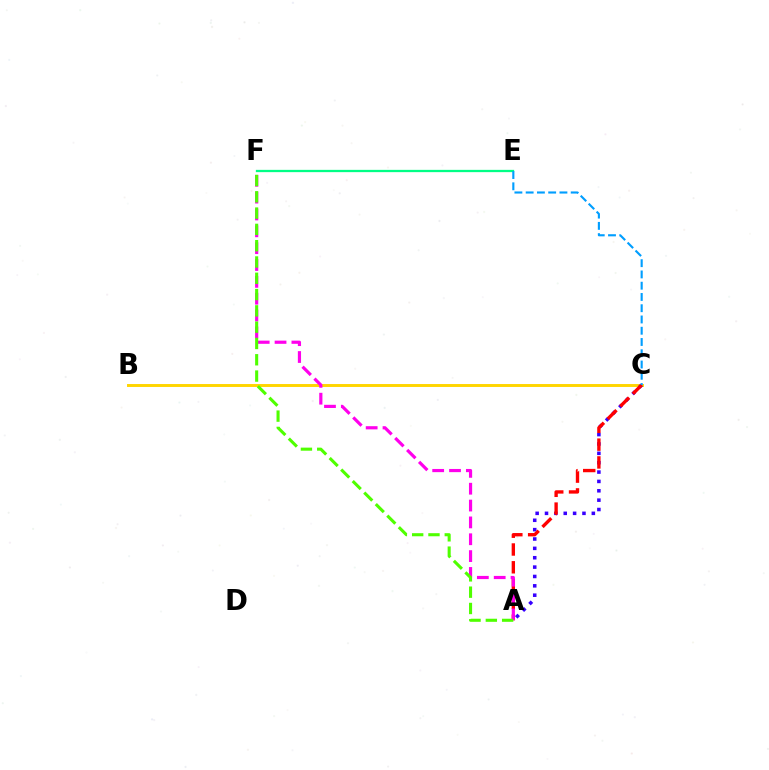{('B', 'C'): [{'color': '#ffd500', 'line_style': 'solid', 'thickness': 2.11}], ('E', 'F'): [{'color': '#00ff86', 'line_style': 'solid', 'thickness': 1.64}], ('A', 'C'): [{'color': '#3700ff', 'line_style': 'dotted', 'thickness': 2.54}, {'color': '#ff0000', 'line_style': 'dashed', 'thickness': 2.42}], ('A', 'F'): [{'color': '#ff00ed', 'line_style': 'dashed', 'thickness': 2.29}, {'color': '#4fff00', 'line_style': 'dashed', 'thickness': 2.21}], ('C', 'E'): [{'color': '#009eff', 'line_style': 'dashed', 'thickness': 1.53}]}